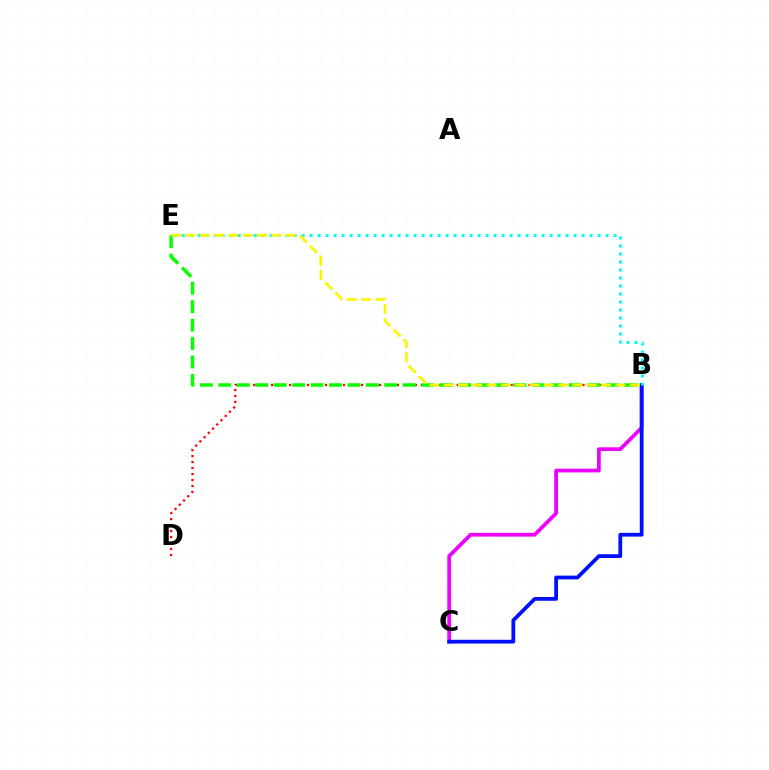{('B', 'C'): [{'color': '#ee00ff', 'line_style': 'solid', 'thickness': 2.69}, {'color': '#0010ff', 'line_style': 'solid', 'thickness': 2.71}], ('B', 'D'): [{'color': '#ff0000', 'line_style': 'dotted', 'thickness': 1.63}], ('B', 'E'): [{'color': '#00fff6', 'line_style': 'dotted', 'thickness': 2.17}, {'color': '#08ff00', 'line_style': 'dashed', 'thickness': 2.51}, {'color': '#fcf500', 'line_style': 'dashed', 'thickness': 1.94}]}